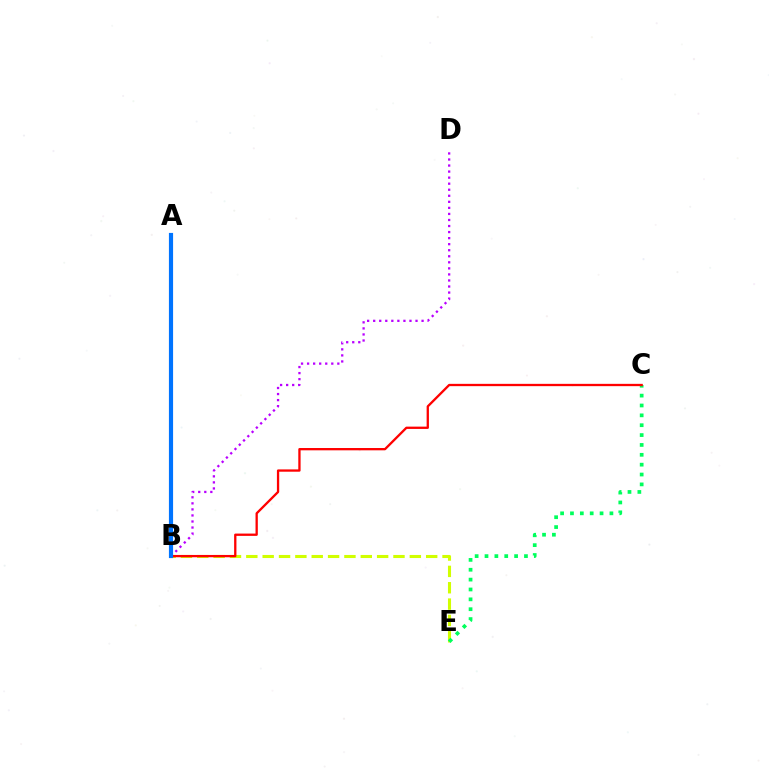{('B', 'E'): [{'color': '#d1ff00', 'line_style': 'dashed', 'thickness': 2.22}], ('B', 'D'): [{'color': '#b900ff', 'line_style': 'dotted', 'thickness': 1.64}], ('C', 'E'): [{'color': '#00ff5c', 'line_style': 'dotted', 'thickness': 2.68}], ('B', 'C'): [{'color': '#ff0000', 'line_style': 'solid', 'thickness': 1.66}], ('A', 'B'): [{'color': '#0074ff', 'line_style': 'solid', 'thickness': 3.0}]}